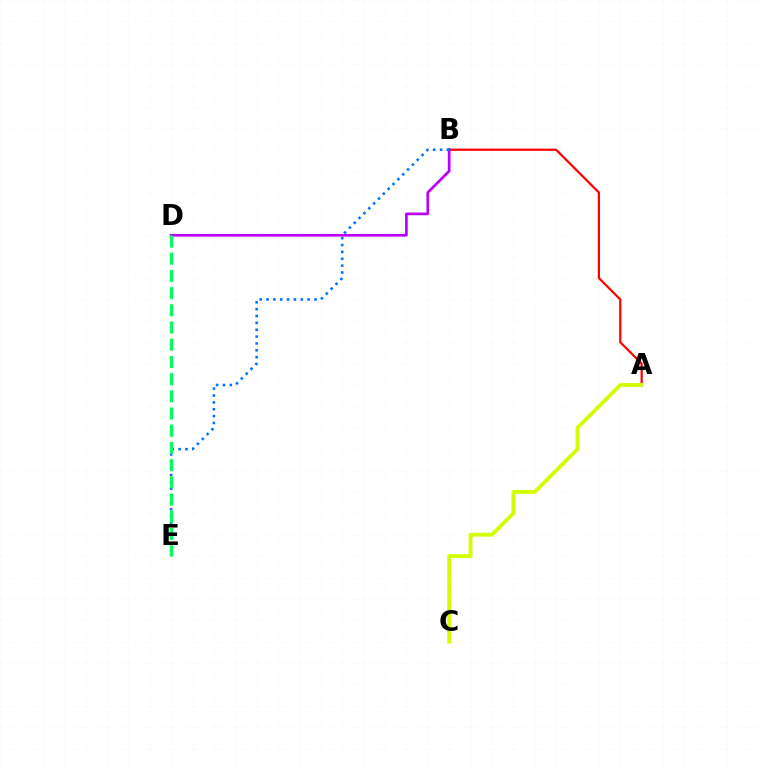{('A', 'B'): [{'color': '#ff0000', 'line_style': 'solid', 'thickness': 1.6}], ('A', 'C'): [{'color': '#d1ff00', 'line_style': 'solid', 'thickness': 2.75}], ('B', 'D'): [{'color': '#b900ff', 'line_style': 'solid', 'thickness': 1.94}], ('B', 'E'): [{'color': '#0074ff', 'line_style': 'dotted', 'thickness': 1.86}], ('D', 'E'): [{'color': '#00ff5c', 'line_style': 'dashed', 'thickness': 2.34}]}